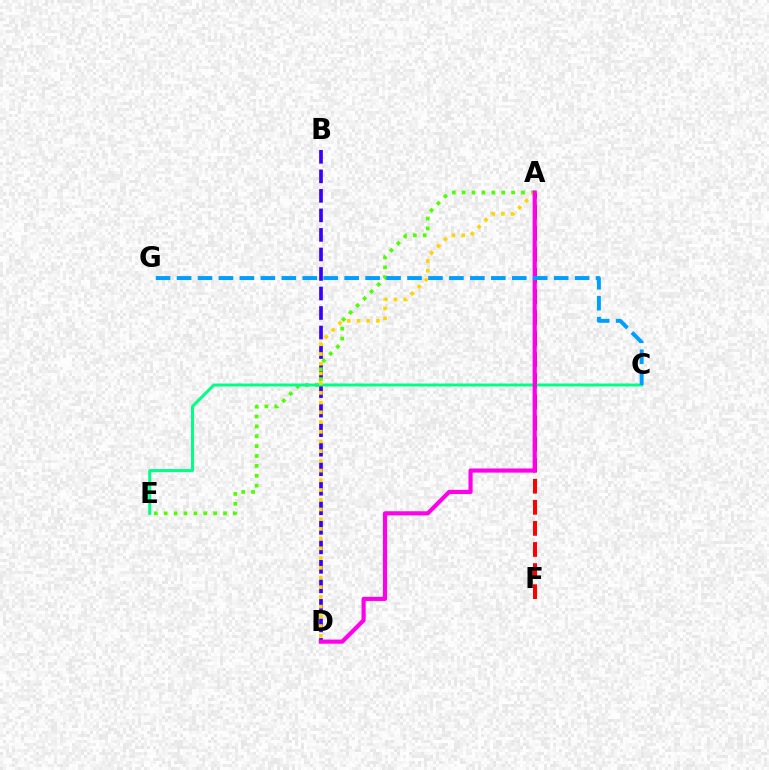{('A', 'F'): [{'color': '#ff0000', 'line_style': 'dashed', 'thickness': 2.86}], ('B', 'D'): [{'color': '#3700ff', 'line_style': 'dashed', 'thickness': 2.65}], ('A', 'E'): [{'color': '#4fff00', 'line_style': 'dotted', 'thickness': 2.69}], ('C', 'E'): [{'color': '#00ff86', 'line_style': 'solid', 'thickness': 2.16}], ('A', 'D'): [{'color': '#ffd500', 'line_style': 'dotted', 'thickness': 2.64}, {'color': '#ff00ed', 'line_style': 'solid', 'thickness': 2.99}], ('C', 'G'): [{'color': '#009eff', 'line_style': 'dashed', 'thickness': 2.85}]}